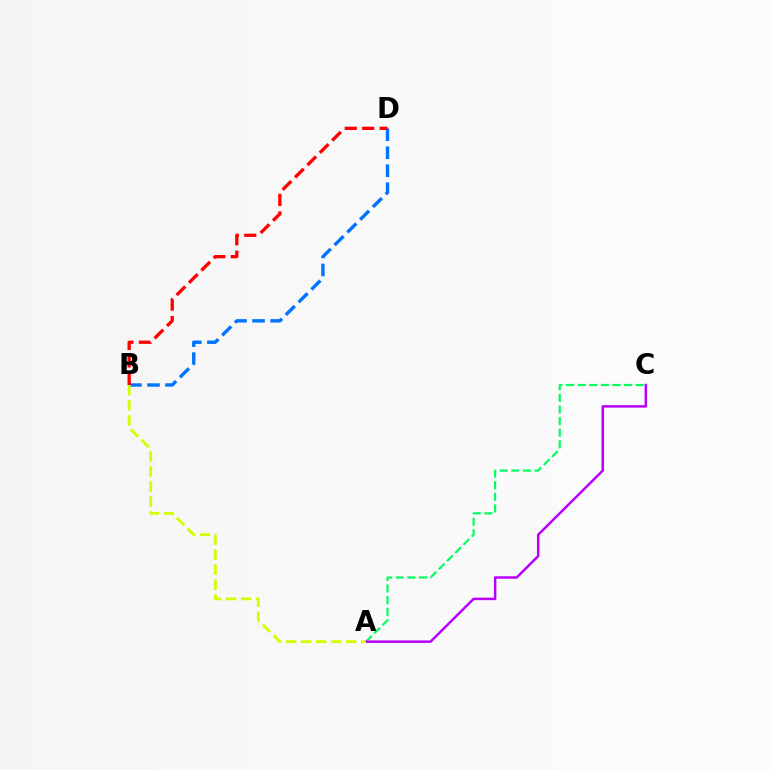{('A', 'C'): [{'color': '#00ff5c', 'line_style': 'dashed', 'thickness': 1.58}, {'color': '#b900ff', 'line_style': 'solid', 'thickness': 1.79}], ('B', 'D'): [{'color': '#0074ff', 'line_style': 'dashed', 'thickness': 2.45}, {'color': '#ff0000', 'line_style': 'dashed', 'thickness': 2.37}], ('A', 'B'): [{'color': '#d1ff00', 'line_style': 'dashed', 'thickness': 2.04}]}